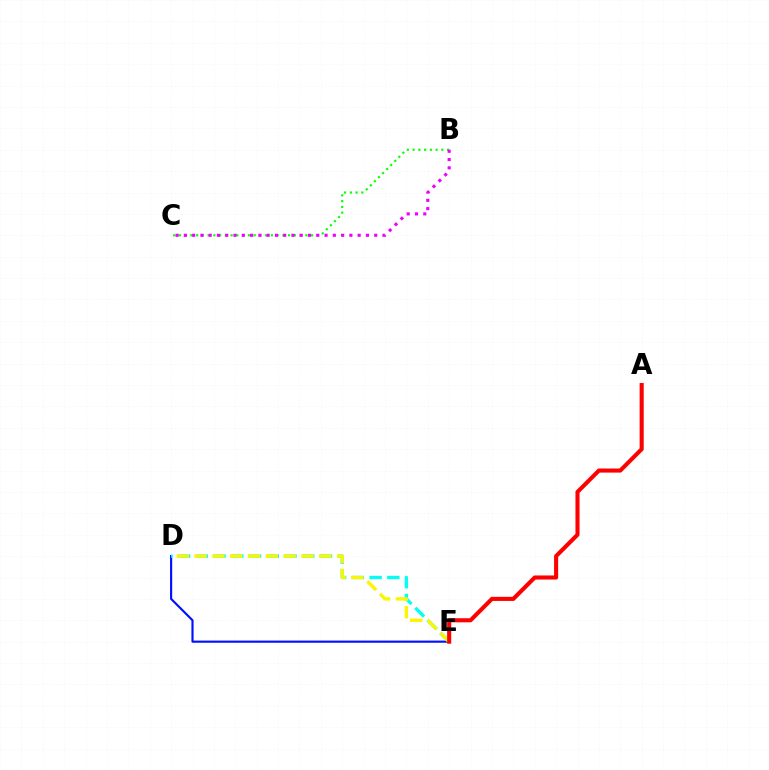{('D', 'E'): [{'color': '#0010ff', 'line_style': 'solid', 'thickness': 1.54}, {'color': '#00fff6', 'line_style': 'dashed', 'thickness': 2.41}, {'color': '#fcf500', 'line_style': 'dashed', 'thickness': 2.42}], ('B', 'C'): [{'color': '#08ff00', 'line_style': 'dotted', 'thickness': 1.56}, {'color': '#ee00ff', 'line_style': 'dotted', 'thickness': 2.25}], ('A', 'E'): [{'color': '#ff0000', 'line_style': 'solid', 'thickness': 2.94}]}